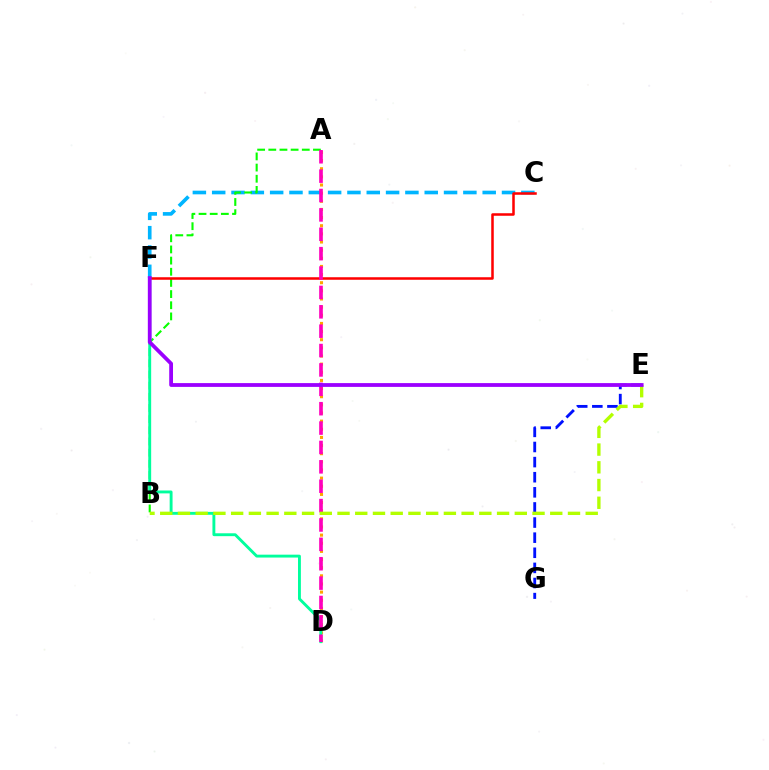{('C', 'F'): [{'color': '#00b5ff', 'line_style': 'dashed', 'thickness': 2.62}, {'color': '#ff0000', 'line_style': 'solid', 'thickness': 1.82}], ('A', 'B'): [{'color': '#08ff00', 'line_style': 'dashed', 'thickness': 1.52}], ('A', 'D'): [{'color': '#ffa500', 'line_style': 'dotted', 'thickness': 2.21}, {'color': '#ff00bd', 'line_style': 'dashed', 'thickness': 2.63}], ('E', 'G'): [{'color': '#0010ff', 'line_style': 'dashed', 'thickness': 2.05}], ('D', 'F'): [{'color': '#00ff9d', 'line_style': 'solid', 'thickness': 2.08}], ('B', 'E'): [{'color': '#b3ff00', 'line_style': 'dashed', 'thickness': 2.41}], ('E', 'F'): [{'color': '#9b00ff', 'line_style': 'solid', 'thickness': 2.73}]}